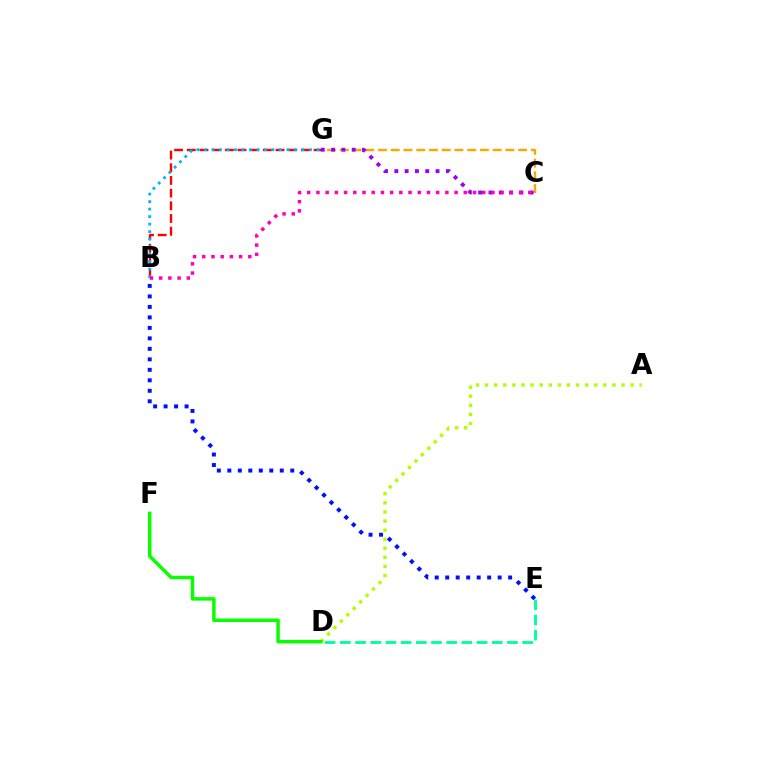{('B', 'G'): [{'color': '#ff0000', 'line_style': 'dashed', 'thickness': 1.72}, {'color': '#00b5ff', 'line_style': 'dotted', 'thickness': 2.04}], ('C', 'G'): [{'color': '#ffa500', 'line_style': 'dashed', 'thickness': 1.73}, {'color': '#9b00ff', 'line_style': 'dotted', 'thickness': 2.8}], ('A', 'D'): [{'color': '#b3ff00', 'line_style': 'dotted', 'thickness': 2.47}], ('D', 'E'): [{'color': '#00ff9d', 'line_style': 'dashed', 'thickness': 2.06}], ('D', 'F'): [{'color': '#08ff00', 'line_style': 'solid', 'thickness': 2.49}], ('B', 'E'): [{'color': '#0010ff', 'line_style': 'dotted', 'thickness': 2.85}], ('B', 'C'): [{'color': '#ff00bd', 'line_style': 'dotted', 'thickness': 2.5}]}